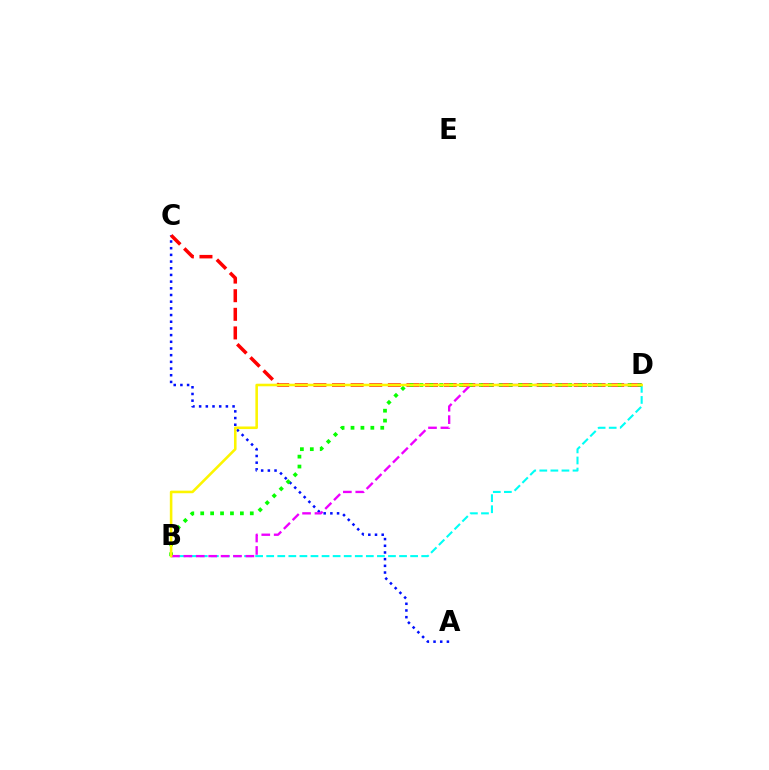{('A', 'C'): [{'color': '#0010ff', 'line_style': 'dotted', 'thickness': 1.82}], ('C', 'D'): [{'color': '#ff0000', 'line_style': 'dashed', 'thickness': 2.53}], ('B', 'D'): [{'color': '#00fff6', 'line_style': 'dashed', 'thickness': 1.5}, {'color': '#08ff00', 'line_style': 'dotted', 'thickness': 2.69}, {'color': '#ee00ff', 'line_style': 'dashed', 'thickness': 1.69}, {'color': '#fcf500', 'line_style': 'solid', 'thickness': 1.85}]}